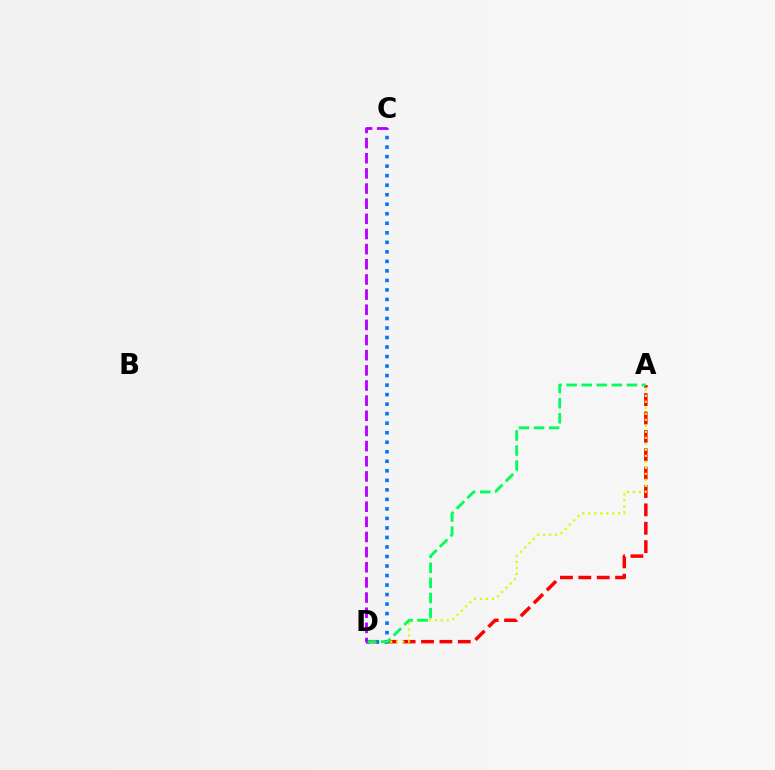{('A', 'D'): [{'color': '#ff0000', 'line_style': 'dashed', 'thickness': 2.5}, {'color': '#d1ff00', 'line_style': 'dotted', 'thickness': 1.63}, {'color': '#00ff5c', 'line_style': 'dashed', 'thickness': 2.05}], ('C', 'D'): [{'color': '#0074ff', 'line_style': 'dotted', 'thickness': 2.59}, {'color': '#b900ff', 'line_style': 'dashed', 'thickness': 2.06}]}